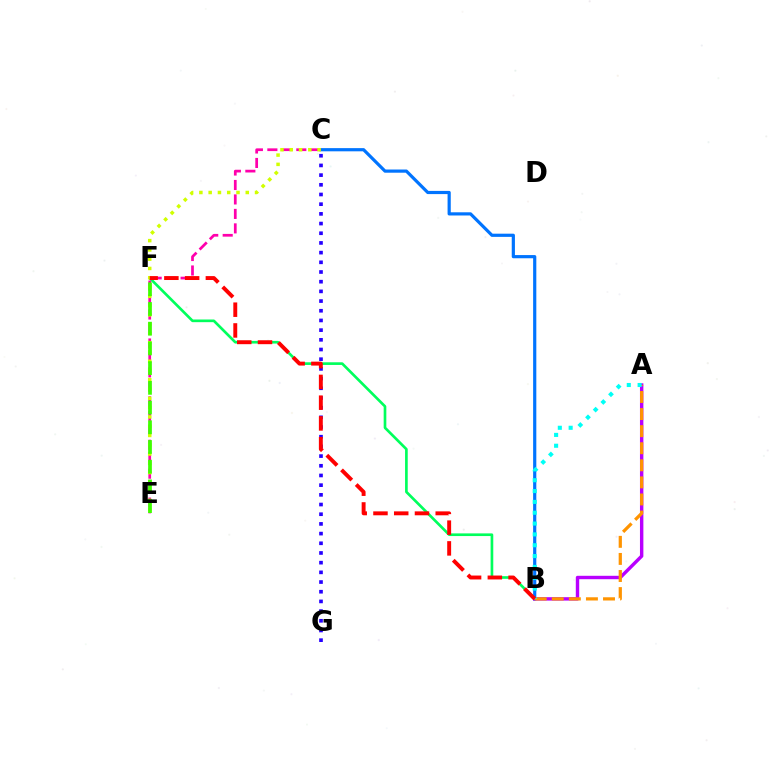{('B', 'F'): [{'color': '#00ff5c', 'line_style': 'solid', 'thickness': 1.92}, {'color': '#ff0000', 'line_style': 'dashed', 'thickness': 2.82}], ('B', 'C'): [{'color': '#0074ff', 'line_style': 'solid', 'thickness': 2.3}], ('A', 'B'): [{'color': '#b900ff', 'line_style': 'solid', 'thickness': 2.45}, {'color': '#ff9400', 'line_style': 'dashed', 'thickness': 2.32}, {'color': '#00fff6', 'line_style': 'dotted', 'thickness': 2.94}], ('C', 'E'): [{'color': '#ff00ac', 'line_style': 'dashed', 'thickness': 1.97}, {'color': '#d1ff00', 'line_style': 'dotted', 'thickness': 2.52}], ('C', 'G'): [{'color': '#2500ff', 'line_style': 'dotted', 'thickness': 2.63}], ('E', 'F'): [{'color': '#3dff00', 'line_style': 'dashed', 'thickness': 2.68}]}